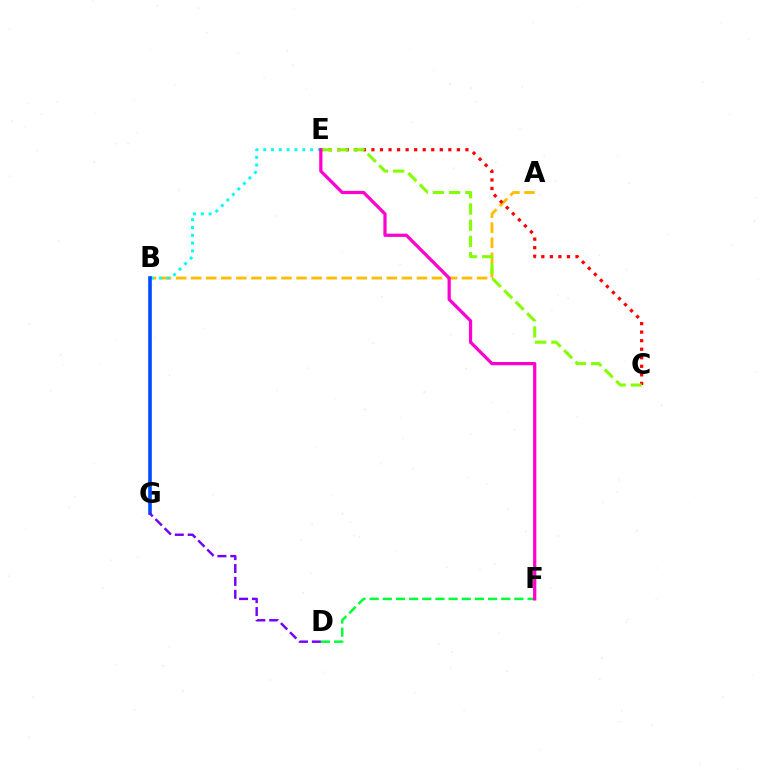{('A', 'B'): [{'color': '#ffbd00', 'line_style': 'dashed', 'thickness': 2.04}], ('B', 'E'): [{'color': '#00fff6', 'line_style': 'dotted', 'thickness': 2.12}], ('B', 'G'): [{'color': '#004bff', 'line_style': 'solid', 'thickness': 2.6}], ('C', 'E'): [{'color': '#ff0000', 'line_style': 'dotted', 'thickness': 2.32}, {'color': '#84ff00', 'line_style': 'dashed', 'thickness': 2.2}], ('D', 'F'): [{'color': '#00ff39', 'line_style': 'dashed', 'thickness': 1.79}], ('D', 'G'): [{'color': '#7200ff', 'line_style': 'dashed', 'thickness': 1.75}], ('E', 'F'): [{'color': '#ff00cf', 'line_style': 'solid', 'thickness': 2.33}]}